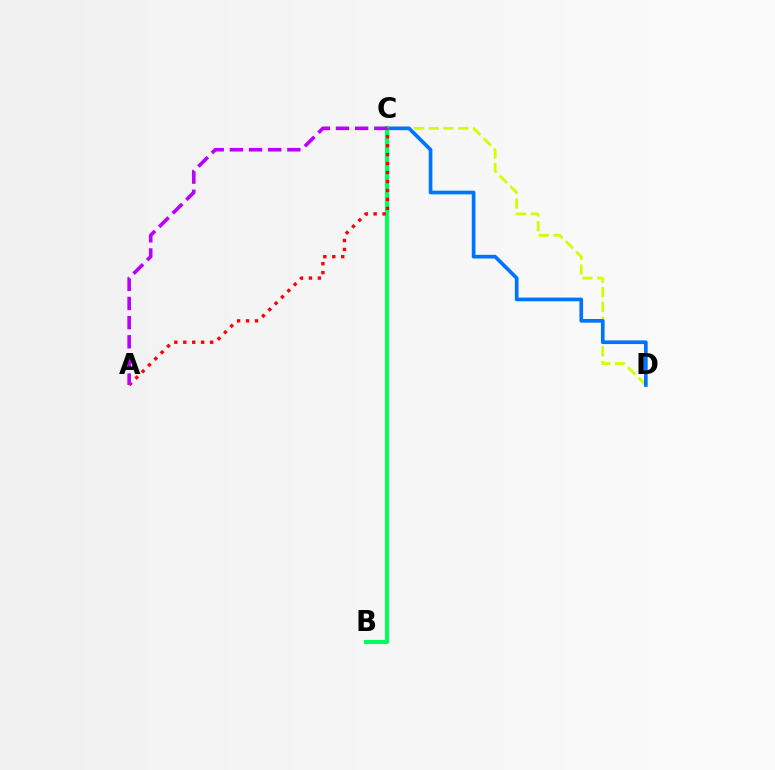{('C', 'D'): [{'color': '#d1ff00', 'line_style': 'dashed', 'thickness': 2.01}, {'color': '#0074ff', 'line_style': 'solid', 'thickness': 2.65}], ('B', 'C'): [{'color': '#00ff5c', 'line_style': 'solid', 'thickness': 2.95}], ('A', 'C'): [{'color': '#ff0000', 'line_style': 'dotted', 'thickness': 2.43}, {'color': '#b900ff', 'line_style': 'dashed', 'thickness': 2.6}]}